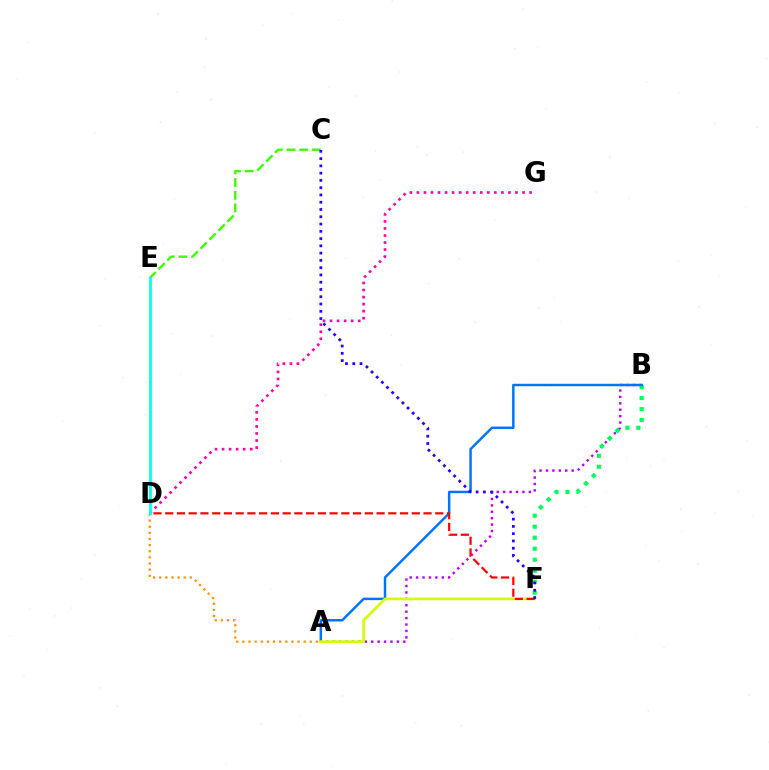{('A', 'B'): [{'color': '#b900ff', 'line_style': 'dotted', 'thickness': 1.74}, {'color': '#0074ff', 'line_style': 'solid', 'thickness': 1.78}], ('B', 'F'): [{'color': '#00ff5c', 'line_style': 'dotted', 'thickness': 2.99}], ('A', 'F'): [{'color': '#d1ff00', 'line_style': 'solid', 'thickness': 1.94}], ('A', 'D'): [{'color': '#ff9400', 'line_style': 'dotted', 'thickness': 1.66}], ('C', 'E'): [{'color': '#3dff00', 'line_style': 'dashed', 'thickness': 1.72}], ('D', 'F'): [{'color': '#ff0000', 'line_style': 'dashed', 'thickness': 1.6}], ('C', 'F'): [{'color': '#2500ff', 'line_style': 'dotted', 'thickness': 1.98}], ('D', 'G'): [{'color': '#ff00ac', 'line_style': 'dotted', 'thickness': 1.91}], ('D', 'E'): [{'color': '#00fff6', 'line_style': 'solid', 'thickness': 1.98}]}